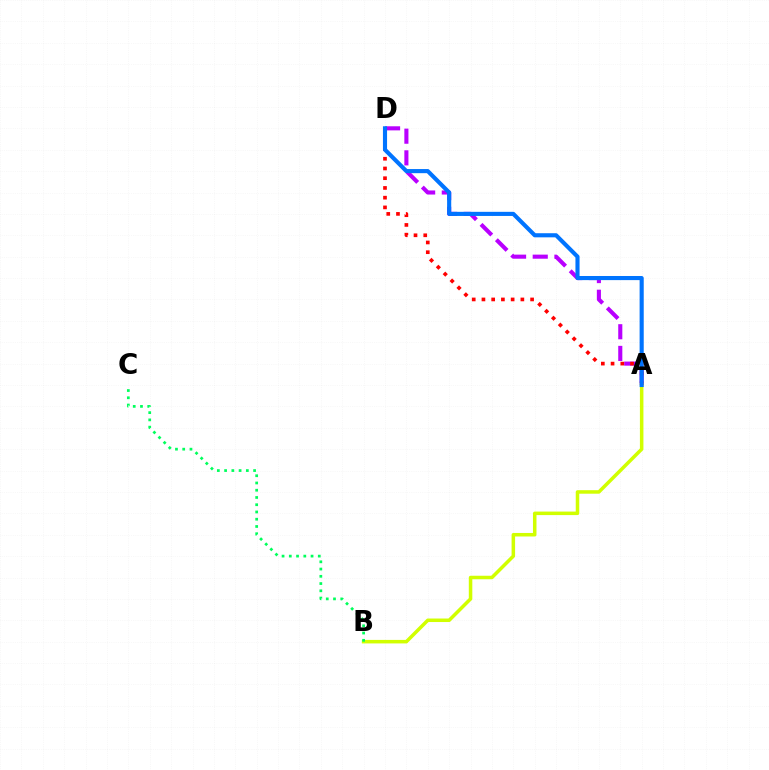{('A', 'D'): [{'color': '#b900ff', 'line_style': 'dashed', 'thickness': 2.94}, {'color': '#ff0000', 'line_style': 'dotted', 'thickness': 2.64}, {'color': '#0074ff', 'line_style': 'solid', 'thickness': 2.97}], ('A', 'B'): [{'color': '#d1ff00', 'line_style': 'solid', 'thickness': 2.53}], ('B', 'C'): [{'color': '#00ff5c', 'line_style': 'dotted', 'thickness': 1.97}]}